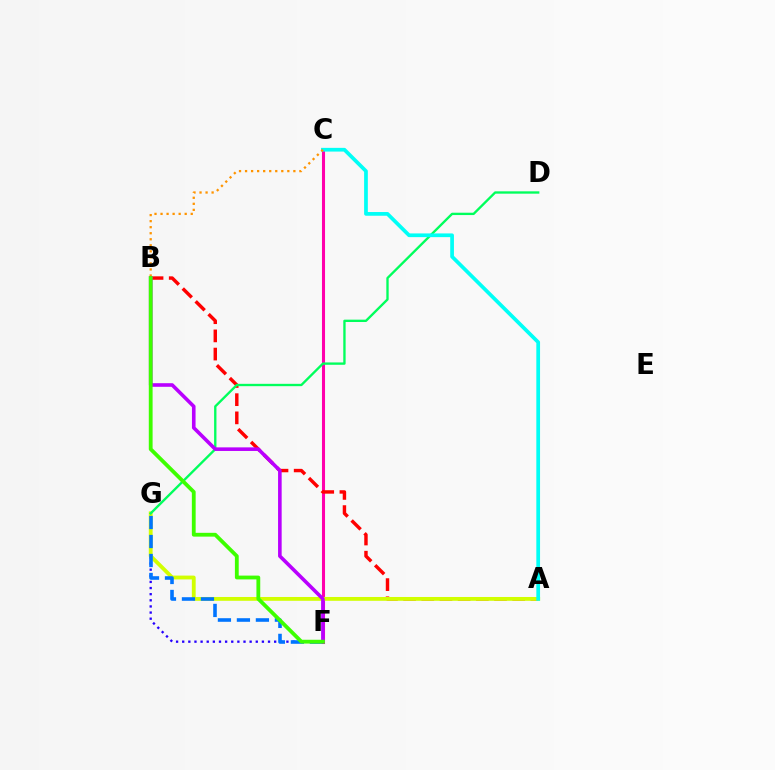{('F', 'G'): [{'color': '#2500ff', 'line_style': 'dotted', 'thickness': 1.67}, {'color': '#0074ff', 'line_style': 'dashed', 'thickness': 2.58}], ('C', 'F'): [{'color': '#ff00ac', 'line_style': 'solid', 'thickness': 2.2}], ('A', 'B'): [{'color': '#ff0000', 'line_style': 'dashed', 'thickness': 2.47}], ('A', 'G'): [{'color': '#d1ff00', 'line_style': 'solid', 'thickness': 2.76}], ('D', 'G'): [{'color': '#00ff5c', 'line_style': 'solid', 'thickness': 1.69}], ('A', 'C'): [{'color': '#00fff6', 'line_style': 'solid', 'thickness': 2.67}], ('B', 'C'): [{'color': '#ff9400', 'line_style': 'dotted', 'thickness': 1.64}], ('B', 'F'): [{'color': '#b900ff', 'line_style': 'solid', 'thickness': 2.59}, {'color': '#3dff00', 'line_style': 'solid', 'thickness': 2.74}]}